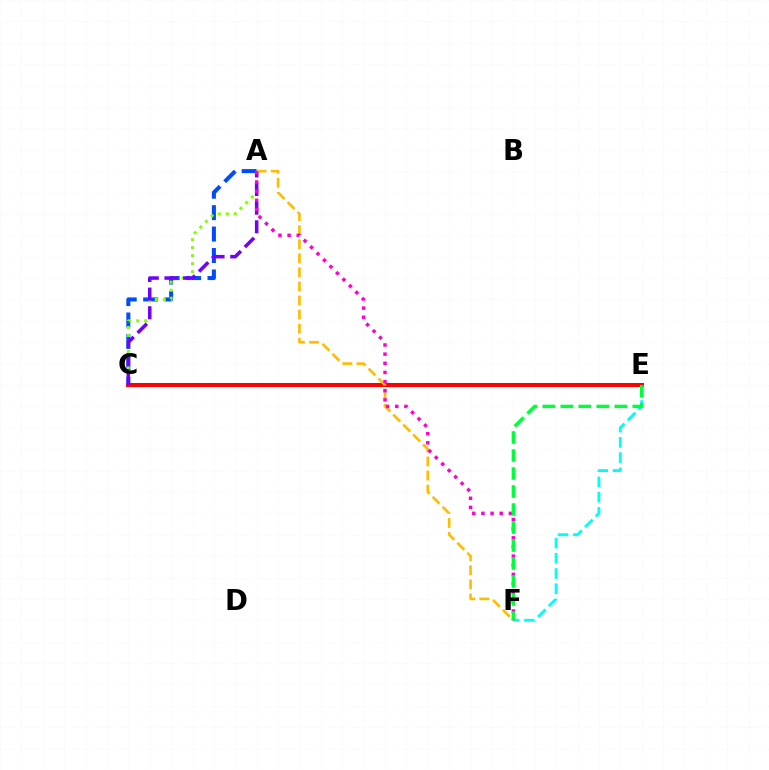{('A', 'C'): [{'color': '#004bff', 'line_style': 'dashed', 'thickness': 2.91}, {'color': '#84ff00', 'line_style': 'dotted', 'thickness': 2.17}, {'color': '#7200ff', 'line_style': 'dashed', 'thickness': 2.53}], ('E', 'F'): [{'color': '#00fff6', 'line_style': 'dashed', 'thickness': 2.07}, {'color': '#00ff39', 'line_style': 'dashed', 'thickness': 2.45}], ('C', 'E'): [{'color': '#ff0000', 'line_style': 'solid', 'thickness': 2.89}], ('A', 'F'): [{'color': '#ffbd00', 'line_style': 'dashed', 'thickness': 1.91}, {'color': '#ff00cf', 'line_style': 'dotted', 'thickness': 2.49}]}